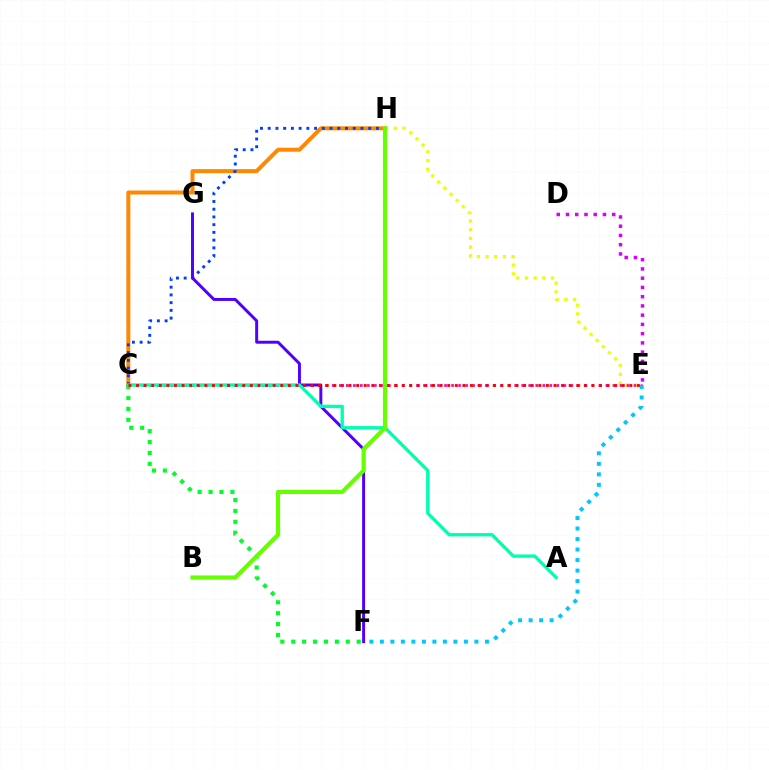{('D', 'E'): [{'color': '#d600ff', 'line_style': 'dotted', 'thickness': 2.51}], ('C', 'H'): [{'color': '#ff8800', 'line_style': 'solid', 'thickness': 2.86}, {'color': '#003fff', 'line_style': 'dotted', 'thickness': 2.1}], ('E', 'H'): [{'color': '#eeff00', 'line_style': 'dotted', 'thickness': 2.36}], ('C', 'E'): [{'color': '#ff00a0', 'line_style': 'dotted', 'thickness': 1.91}, {'color': '#ff0000', 'line_style': 'dotted', 'thickness': 2.06}], ('E', 'F'): [{'color': '#00c7ff', 'line_style': 'dotted', 'thickness': 2.86}], ('F', 'G'): [{'color': '#4f00ff', 'line_style': 'solid', 'thickness': 2.13}], ('A', 'C'): [{'color': '#00ffaf', 'line_style': 'solid', 'thickness': 2.4}], ('C', 'F'): [{'color': '#00ff27', 'line_style': 'dotted', 'thickness': 2.96}], ('B', 'H'): [{'color': '#66ff00', 'line_style': 'solid', 'thickness': 2.98}]}